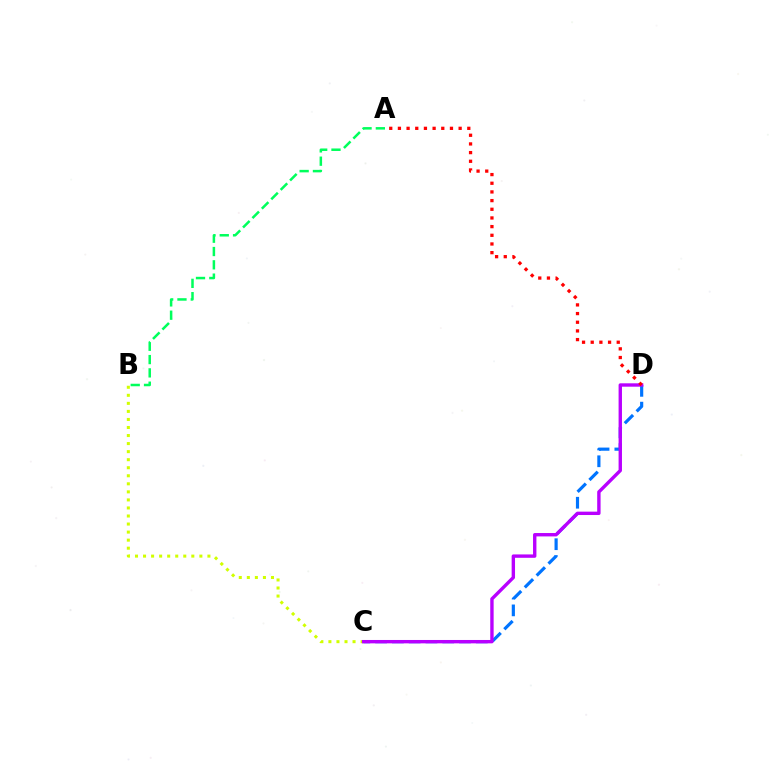{('C', 'D'): [{'color': '#0074ff', 'line_style': 'dashed', 'thickness': 2.28}, {'color': '#b900ff', 'line_style': 'solid', 'thickness': 2.43}], ('B', 'C'): [{'color': '#d1ff00', 'line_style': 'dotted', 'thickness': 2.19}], ('A', 'B'): [{'color': '#00ff5c', 'line_style': 'dashed', 'thickness': 1.81}], ('A', 'D'): [{'color': '#ff0000', 'line_style': 'dotted', 'thickness': 2.36}]}